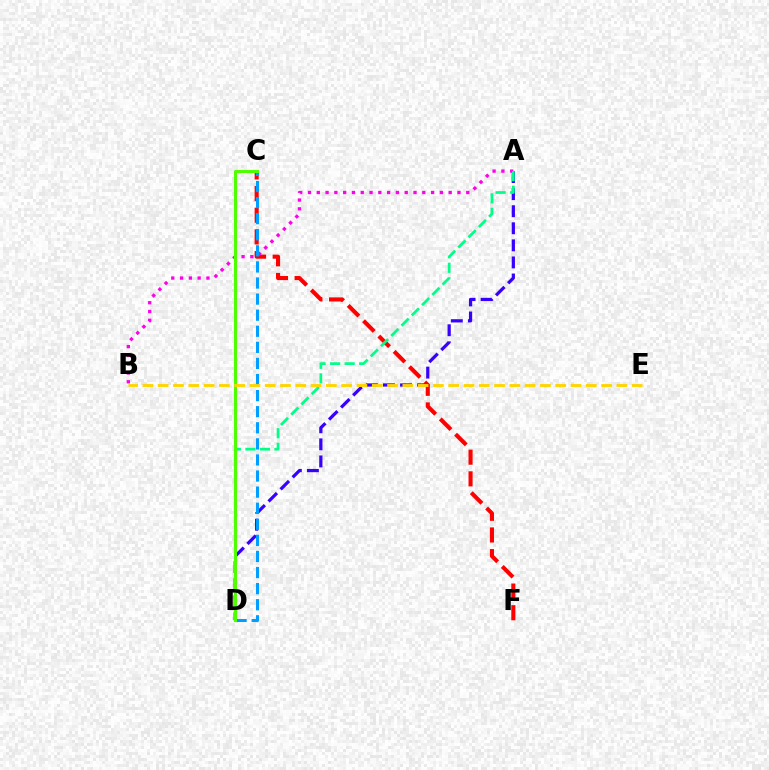{('A', 'D'): [{'color': '#3700ff', 'line_style': 'dashed', 'thickness': 2.32}, {'color': '#00ff86', 'line_style': 'dashed', 'thickness': 1.97}], ('C', 'F'): [{'color': '#ff0000', 'line_style': 'dashed', 'thickness': 2.94}], ('A', 'B'): [{'color': '#ff00ed', 'line_style': 'dotted', 'thickness': 2.39}], ('C', 'D'): [{'color': '#009eff', 'line_style': 'dashed', 'thickness': 2.19}, {'color': '#4fff00', 'line_style': 'solid', 'thickness': 2.22}], ('B', 'E'): [{'color': '#ffd500', 'line_style': 'dashed', 'thickness': 2.08}]}